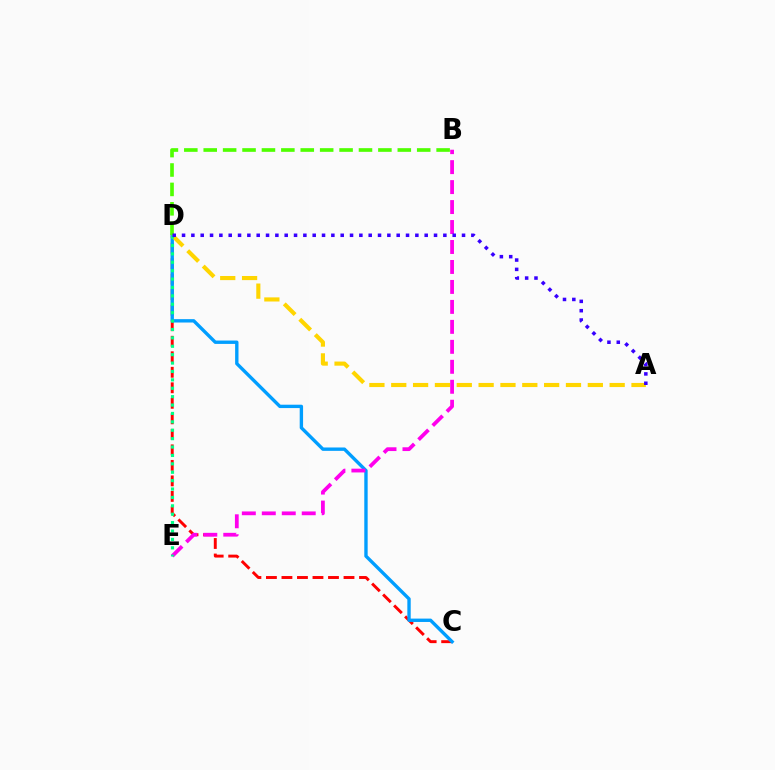{('C', 'D'): [{'color': '#ff0000', 'line_style': 'dashed', 'thickness': 2.11}, {'color': '#009eff', 'line_style': 'solid', 'thickness': 2.43}], ('A', 'D'): [{'color': '#ffd500', 'line_style': 'dashed', 'thickness': 2.97}, {'color': '#3700ff', 'line_style': 'dotted', 'thickness': 2.54}], ('B', 'E'): [{'color': '#ff00ed', 'line_style': 'dashed', 'thickness': 2.71}], ('D', 'E'): [{'color': '#00ff86', 'line_style': 'dotted', 'thickness': 2.28}], ('B', 'D'): [{'color': '#4fff00', 'line_style': 'dashed', 'thickness': 2.64}]}